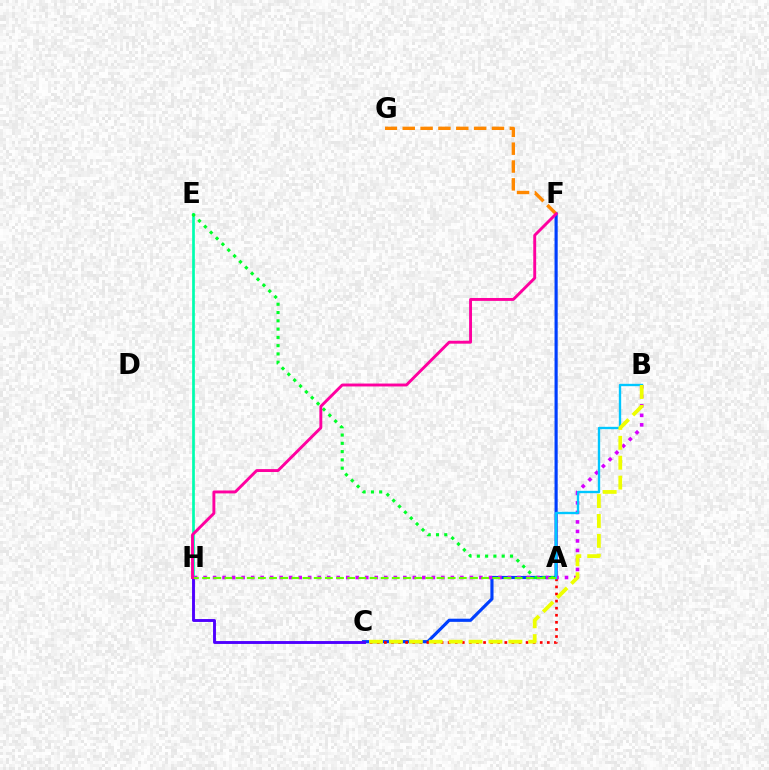{('C', 'F'): [{'color': '#003fff', 'line_style': 'solid', 'thickness': 2.27}], ('A', 'C'): [{'color': '#ff0000', 'line_style': 'dotted', 'thickness': 1.92}], ('E', 'H'): [{'color': '#00ffaf', 'line_style': 'solid', 'thickness': 1.95}], ('C', 'H'): [{'color': '#4f00ff', 'line_style': 'solid', 'thickness': 2.08}], ('F', 'G'): [{'color': '#ff8800', 'line_style': 'dashed', 'thickness': 2.42}], ('B', 'H'): [{'color': '#d600ff', 'line_style': 'dotted', 'thickness': 2.58}], ('A', 'B'): [{'color': '#00c7ff', 'line_style': 'solid', 'thickness': 1.7}], ('A', 'E'): [{'color': '#00ff27', 'line_style': 'dotted', 'thickness': 2.25}], ('A', 'H'): [{'color': '#66ff00', 'line_style': 'dashed', 'thickness': 1.52}], ('F', 'H'): [{'color': '#ff00a0', 'line_style': 'solid', 'thickness': 2.1}], ('B', 'C'): [{'color': '#eeff00', 'line_style': 'dashed', 'thickness': 2.7}]}